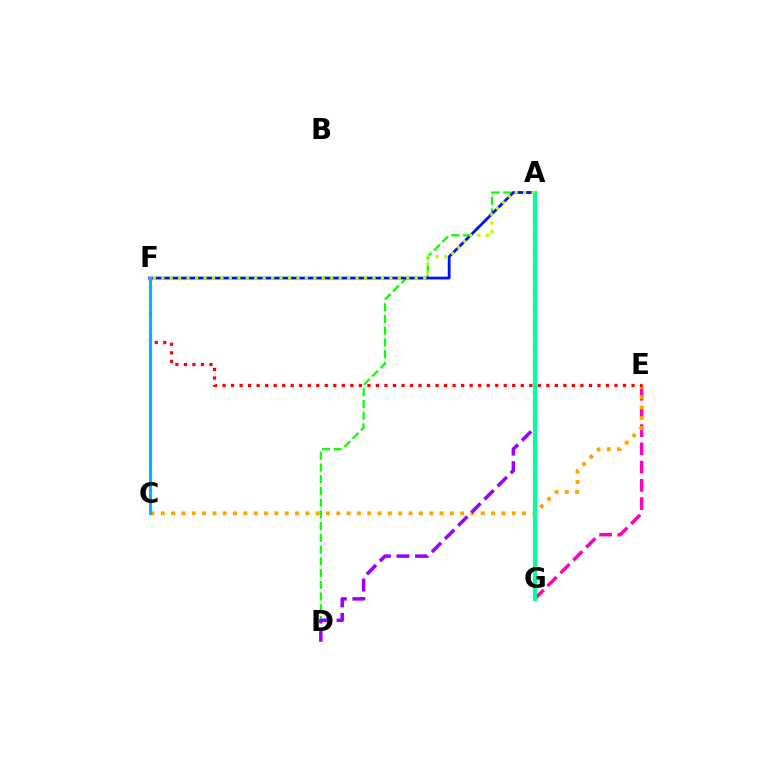{('E', 'G'): [{'color': '#ff00bd', 'line_style': 'dashed', 'thickness': 2.48}], ('A', 'D'): [{'color': '#08ff00', 'line_style': 'dashed', 'thickness': 1.59}, {'color': '#9b00ff', 'line_style': 'dashed', 'thickness': 2.52}], ('A', 'F'): [{'color': '#0010ff', 'line_style': 'solid', 'thickness': 1.99}, {'color': '#b3ff00', 'line_style': 'dotted', 'thickness': 2.3}], ('C', 'E'): [{'color': '#ffa500', 'line_style': 'dotted', 'thickness': 2.8}], ('E', 'F'): [{'color': '#ff0000', 'line_style': 'dotted', 'thickness': 2.32}], ('A', 'G'): [{'color': '#00ff9d', 'line_style': 'solid', 'thickness': 3.0}], ('C', 'F'): [{'color': '#00b5ff', 'line_style': 'solid', 'thickness': 2.24}]}